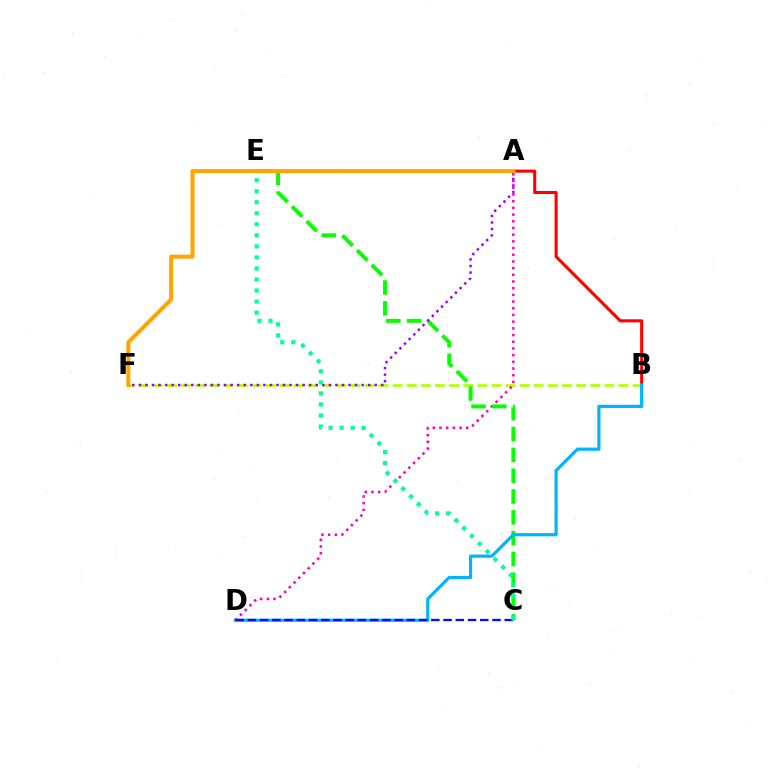{('A', 'B'): [{'color': '#ff0000', 'line_style': 'solid', 'thickness': 2.2}], ('B', 'F'): [{'color': '#b3ff00', 'line_style': 'dashed', 'thickness': 1.92}], ('A', 'D'): [{'color': '#ff00bd', 'line_style': 'dotted', 'thickness': 1.82}], ('C', 'E'): [{'color': '#08ff00', 'line_style': 'dashed', 'thickness': 2.83}, {'color': '#00ff9d', 'line_style': 'dotted', 'thickness': 3.0}], ('A', 'F'): [{'color': '#9b00ff', 'line_style': 'dotted', 'thickness': 1.78}, {'color': '#ffa500', 'line_style': 'solid', 'thickness': 2.88}], ('B', 'D'): [{'color': '#00b5ff', 'line_style': 'solid', 'thickness': 2.3}], ('C', 'D'): [{'color': '#0010ff', 'line_style': 'dashed', 'thickness': 1.66}]}